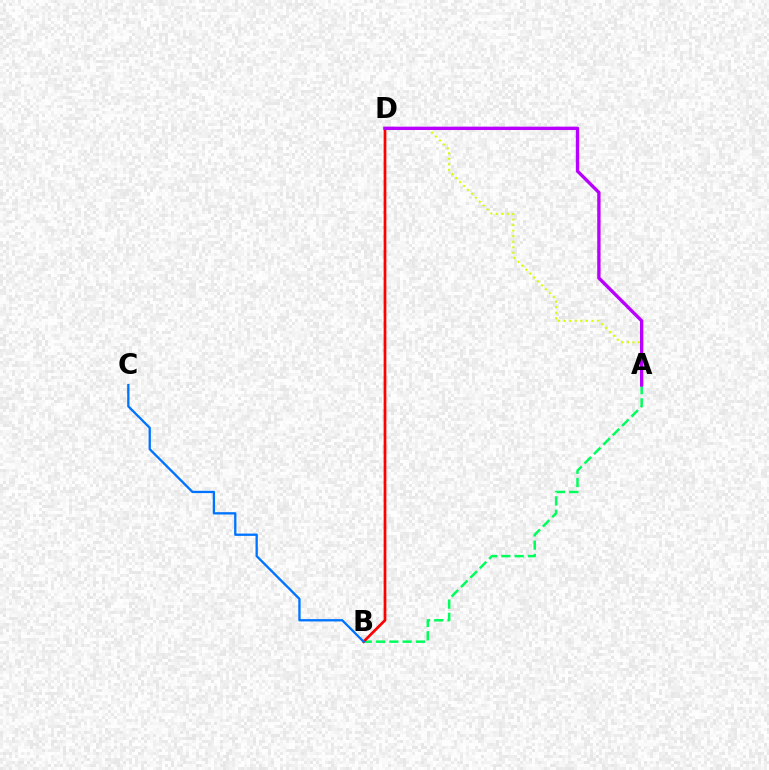{('A', 'B'): [{'color': '#00ff5c', 'line_style': 'dashed', 'thickness': 1.8}], ('A', 'D'): [{'color': '#d1ff00', 'line_style': 'dotted', 'thickness': 1.51}, {'color': '#b900ff', 'line_style': 'solid', 'thickness': 2.41}], ('B', 'D'): [{'color': '#ff0000', 'line_style': 'solid', 'thickness': 1.96}], ('B', 'C'): [{'color': '#0074ff', 'line_style': 'solid', 'thickness': 1.67}]}